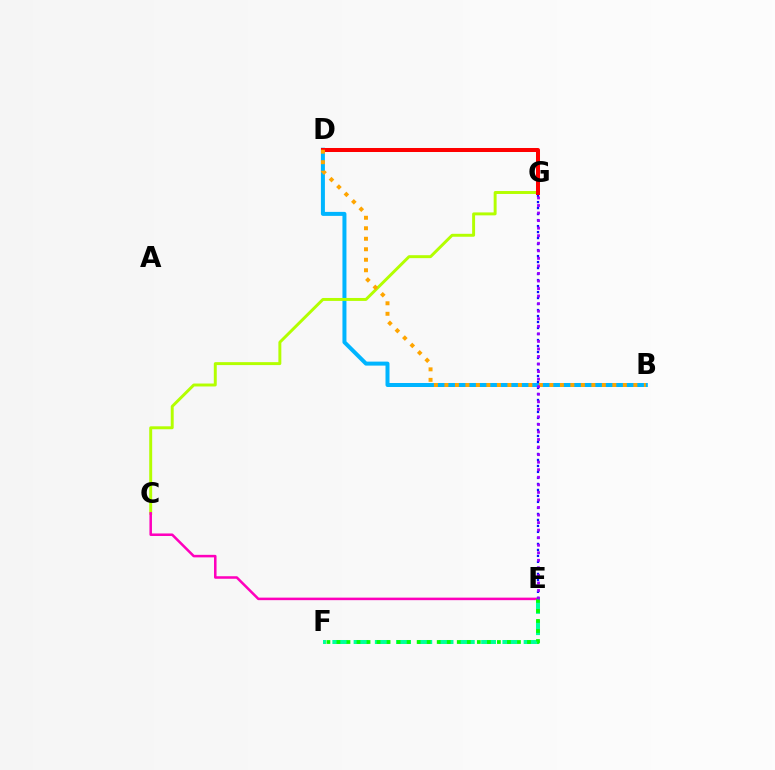{('E', 'F'): [{'color': '#00ff9d', 'line_style': 'dashed', 'thickness': 2.89}, {'color': '#08ff00', 'line_style': 'dotted', 'thickness': 2.72}], ('B', 'D'): [{'color': '#00b5ff', 'line_style': 'solid', 'thickness': 2.88}, {'color': '#ffa500', 'line_style': 'dotted', 'thickness': 2.85}], ('C', 'G'): [{'color': '#b3ff00', 'line_style': 'solid', 'thickness': 2.12}], ('C', 'E'): [{'color': '#ff00bd', 'line_style': 'solid', 'thickness': 1.82}], ('D', 'G'): [{'color': '#ff0000', 'line_style': 'solid', 'thickness': 2.89}], ('E', 'G'): [{'color': '#0010ff', 'line_style': 'dotted', 'thickness': 1.63}, {'color': '#9b00ff', 'line_style': 'dotted', 'thickness': 2.05}]}